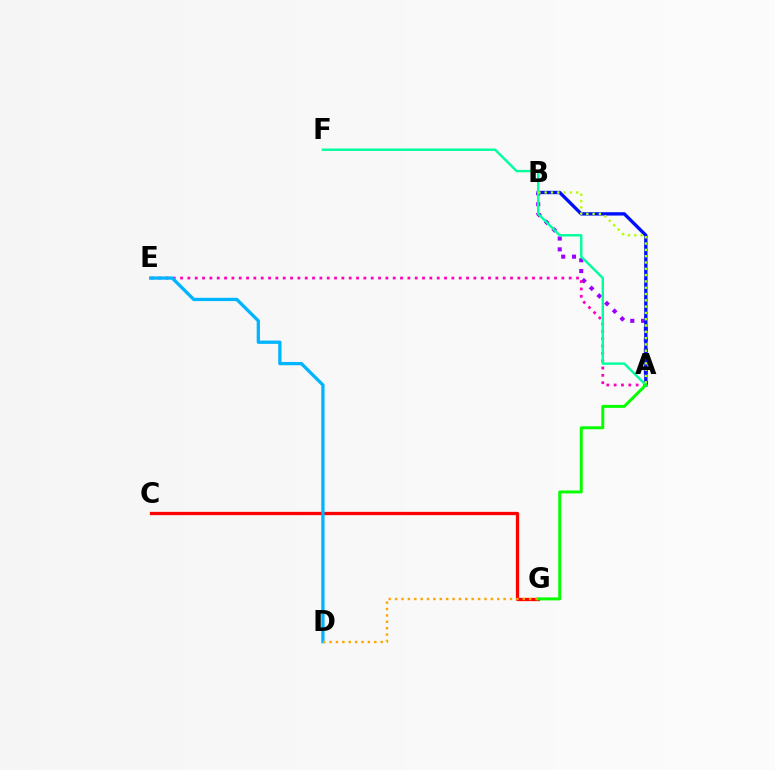{('A', 'B'): [{'color': '#9b00ff', 'line_style': 'dotted', 'thickness': 2.94}, {'color': '#0010ff', 'line_style': 'solid', 'thickness': 2.41}, {'color': '#b3ff00', 'line_style': 'dotted', 'thickness': 1.71}], ('A', 'E'): [{'color': '#ff00bd', 'line_style': 'dotted', 'thickness': 1.99}], ('C', 'G'): [{'color': '#ff0000', 'line_style': 'solid', 'thickness': 2.35}], ('A', 'F'): [{'color': '#00ff9d', 'line_style': 'solid', 'thickness': 1.74}], ('A', 'G'): [{'color': '#08ff00', 'line_style': 'solid', 'thickness': 2.15}], ('D', 'E'): [{'color': '#00b5ff', 'line_style': 'solid', 'thickness': 2.37}], ('D', 'G'): [{'color': '#ffa500', 'line_style': 'dotted', 'thickness': 1.73}]}